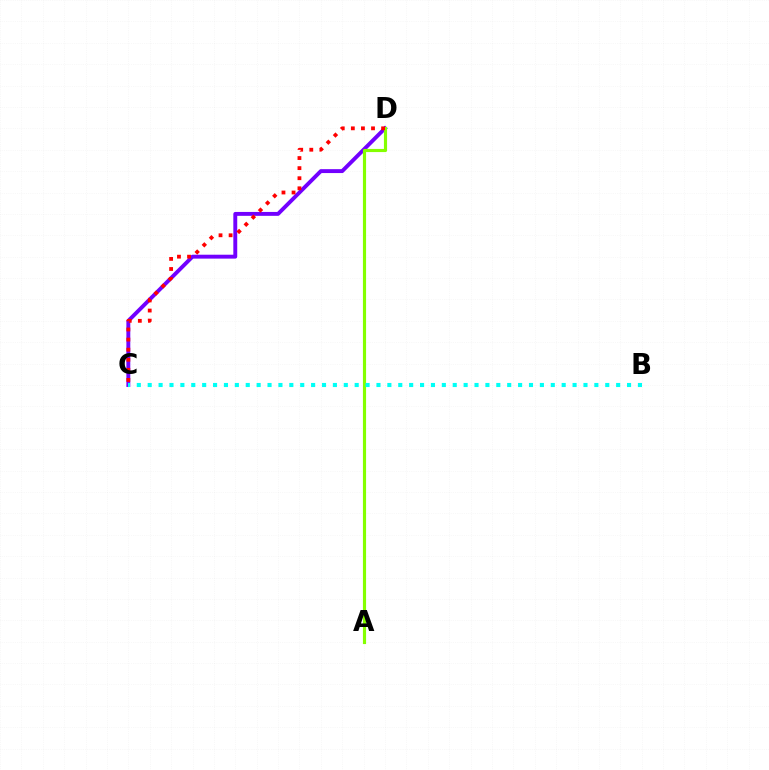{('C', 'D'): [{'color': '#7200ff', 'line_style': 'solid', 'thickness': 2.81}, {'color': '#ff0000', 'line_style': 'dotted', 'thickness': 2.74}], ('A', 'D'): [{'color': '#84ff00', 'line_style': 'solid', 'thickness': 2.27}], ('B', 'C'): [{'color': '#00fff6', 'line_style': 'dotted', 'thickness': 2.96}]}